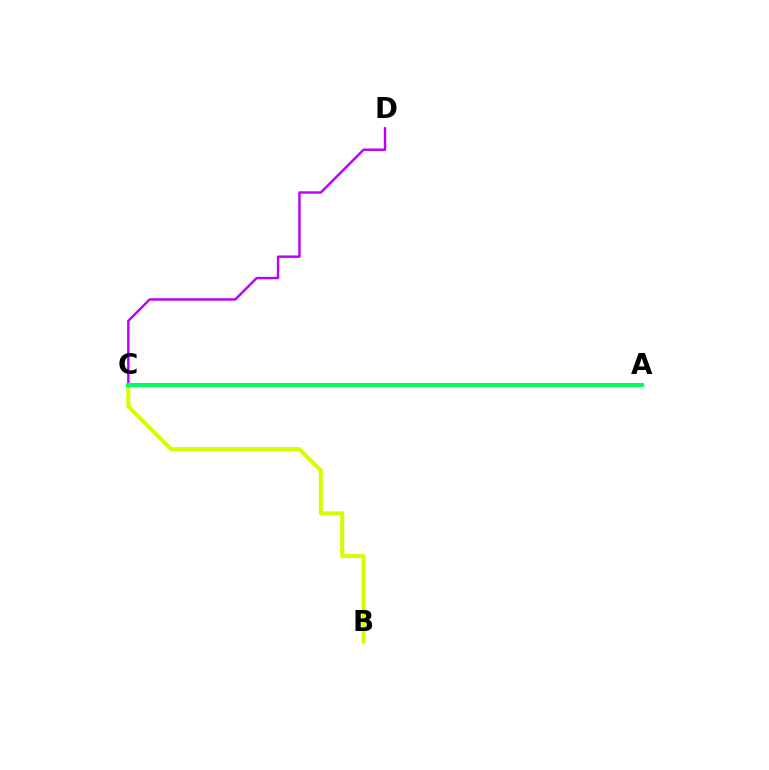{('A', 'C'): [{'color': '#ff0000', 'line_style': 'dashed', 'thickness': 1.55}, {'color': '#0074ff', 'line_style': 'dotted', 'thickness': 1.65}, {'color': '#00ff5c', 'line_style': 'solid', 'thickness': 2.96}], ('C', 'D'): [{'color': '#b900ff', 'line_style': 'solid', 'thickness': 1.75}], ('B', 'C'): [{'color': '#d1ff00', 'line_style': 'solid', 'thickness': 2.9}]}